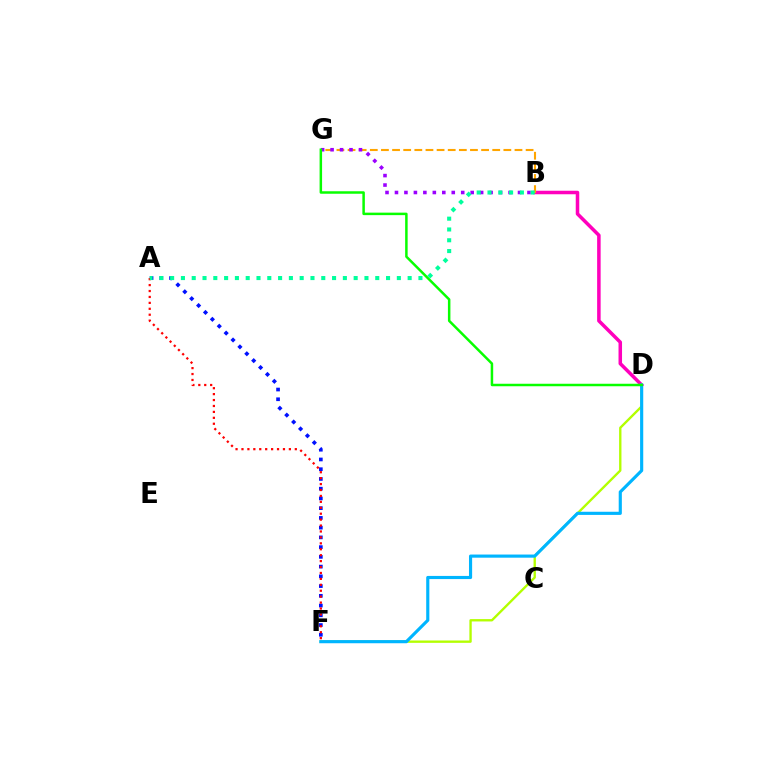{('B', 'D'): [{'color': '#ff00bd', 'line_style': 'solid', 'thickness': 2.53}], ('D', 'F'): [{'color': '#b3ff00', 'line_style': 'solid', 'thickness': 1.7}, {'color': '#00b5ff', 'line_style': 'solid', 'thickness': 2.26}], ('A', 'F'): [{'color': '#0010ff', 'line_style': 'dotted', 'thickness': 2.65}, {'color': '#ff0000', 'line_style': 'dotted', 'thickness': 1.61}], ('B', 'G'): [{'color': '#ffa500', 'line_style': 'dashed', 'thickness': 1.51}, {'color': '#9b00ff', 'line_style': 'dotted', 'thickness': 2.57}], ('D', 'G'): [{'color': '#08ff00', 'line_style': 'solid', 'thickness': 1.8}], ('A', 'B'): [{'color': '#00ff9d', 'line_style': 'dotted', 'thickness': 2.93}]}